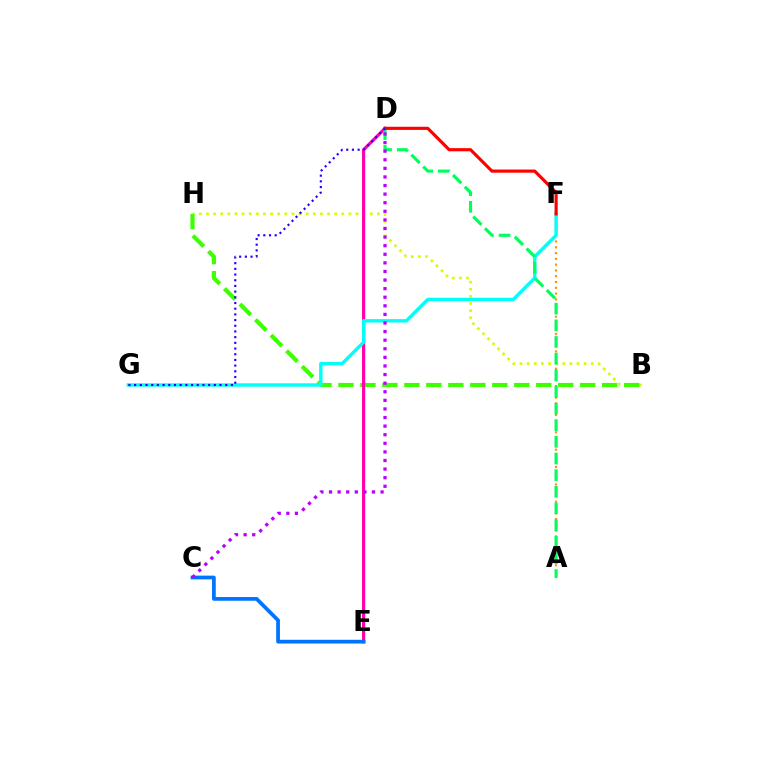{('A', 'F'): [{'color': '#ff9400', 'line_style': 'dotted', 'thickness': 1.57}], ('B', 'H'): [{'color': '#d1ff00', 'line_style': 'dotted', 'thickness': 1.94}, {'color': '#3dff00', 'line_style': 'dashed', 'thickness': 2.99}], ('D', 'E'): [{'color': '#ff00ac', 'line_style': 'solid', 'thickness': 2.29}], ('C', 'E'): [{'color': '#0074ff', 'line_style': 'solid', 'thickness': 2.69}], ('F', 'G'): [{'color': '#00fff6', 'line_style': 'solid', 'thickness': 2.45}], ('A', 'D'): [{'color': '#00ff5c', 'line_style': 'dashed', 'thickness': 2.26}], ('D', 'F'): [{'color': '#ff0000', 'line_style': 'solid', 'thickness': 2.27}], ('D', 'G'): [{'color': '#2500ff', 'line_style': 'dotted', 'thickness': 1.55}], ('C', 'D'): [{'color': '#b900ff', 'line_style': 'dotted', 'thickness': 2.33}]}